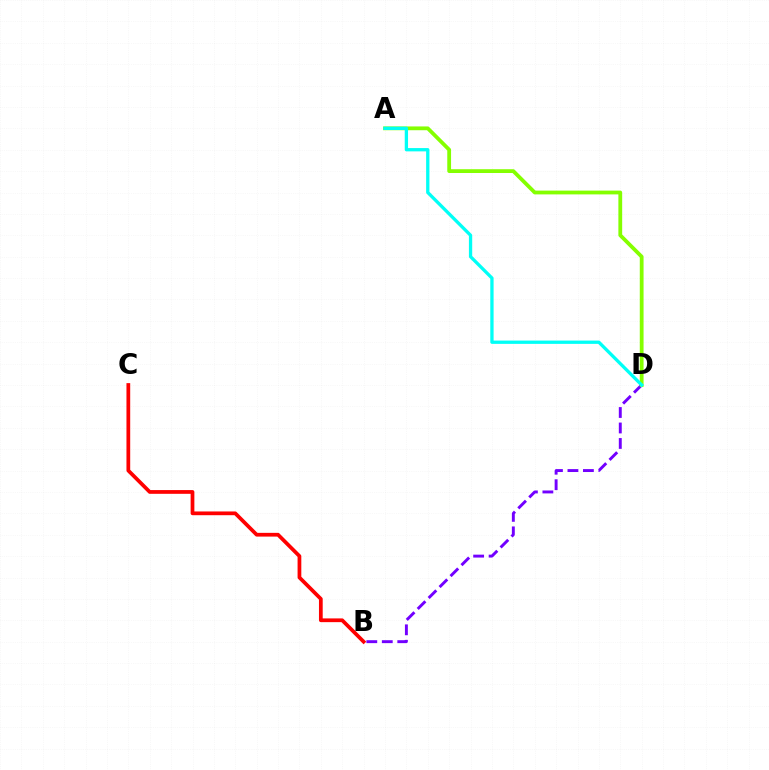{('B', 'D'): [{'color': '#7200ff', 'line_style': 'dashed', 'thickness': 2.1}], ('B', 'C'): [{'color': '#ff0000', 'line_style': 'solid', 'thickness': 2.7}], ('A', 'D'): [{'color': '#84ff00', 'line_style': 'solid', 'thickness': 2.73}, {'color': '#00fff6', 'line_style': 'solid', 'thickness': 2.37}]}